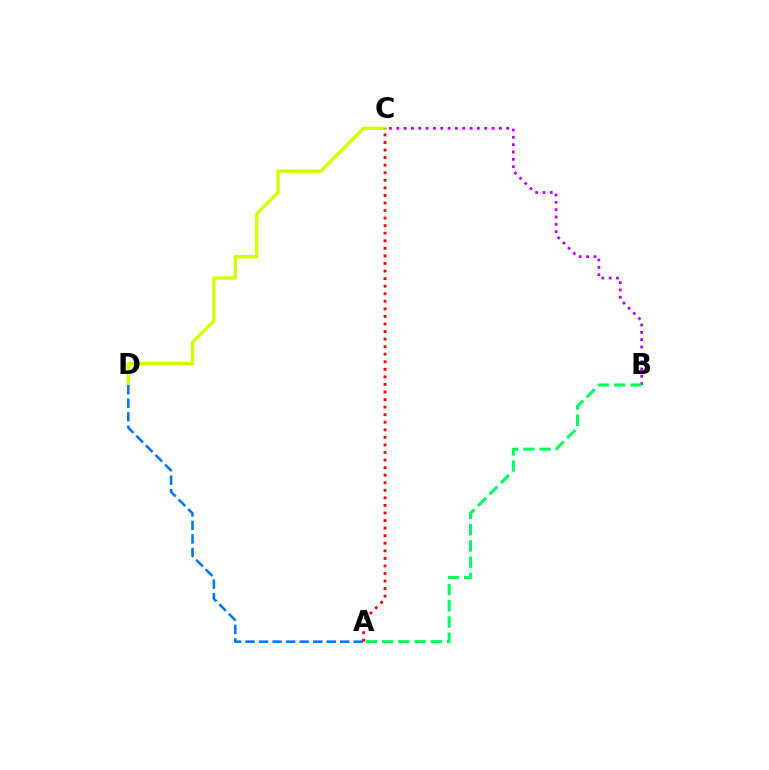{('C', 'D'): [{'color': '#d1ff00', 'line_style': 'solid', 'thickness': 2.44}], ('B', 'C'): [{'color': '#b900ff', 'line_style': 'dotted', 'thickness': 1.99}], ('A', 'D'): [{'color': '#0074ff', 'line_style': 'dashed', 'thickness': 1.84}], ('A', 'C'): [{'color': '#ff0000', 'line_style': 'dotted', 'thickness': 2.05}], ('A', 'B'): [{'color': '#00ff5c', 'line_style': 'dashed', 'thickness': 2.21}]}